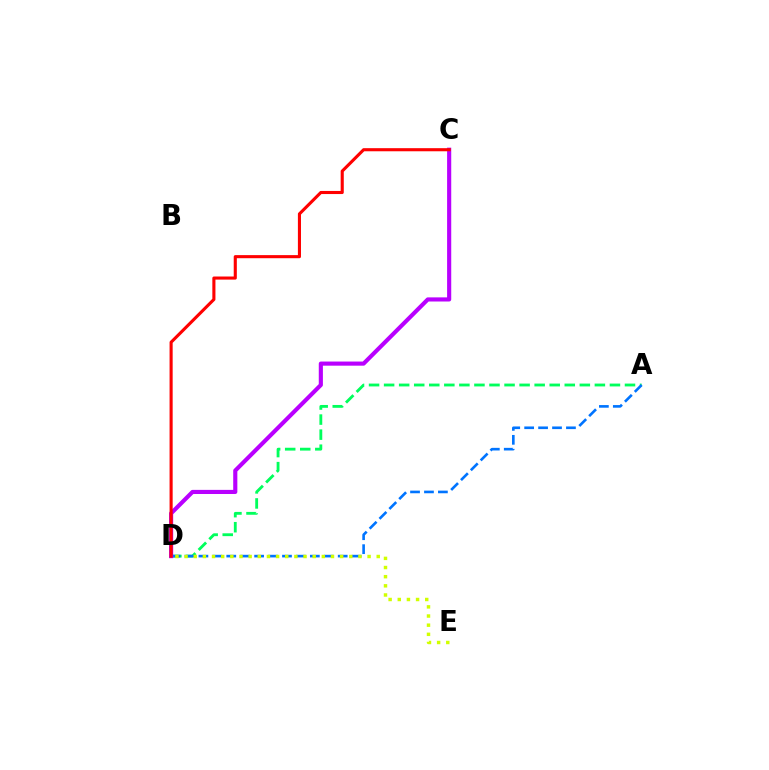{('A', 'D'): [{'color': '#00ff5c', 'line_style': 'dashed', 'thickness': 2.05}, {'color': '#0074ff', 'line_style': 'dashed', 'thickness': 1.89}], ('C', 'D'): [{'color': '#b900ff', 'line_style': 'solid', 'thickness': 2.97}, {'color': '#ff0000', 'line_style': 'solid', 'thickness': 2.23}], ('D', 'E'): [{'color': '#d1ff00', 'line_style': 'dotted', 'thickness': 2.49}]}